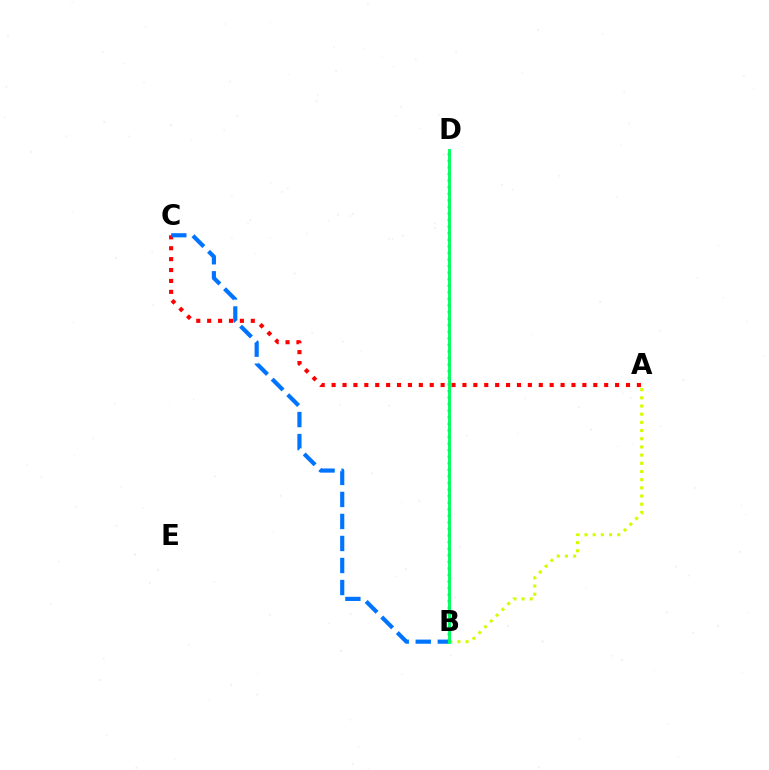{('B', 'D'): [{'color': '#b900ff', 'line_style': 'dotted', 'thickness': 1.79}, {'color': '#00ff5c', 'line_style': 'solid', 'thickness': 2.07}], ('A', 'C'): [{'color': '#ff0000', 'line_style': 'dotted', 'thickness': 2.96}], ('A', 'B'): [{'color': '#d1ff00', 'line_style': 'dotted', 'thickness': 2.22}], ('B', 'C'): [{'color': '#0074ff', 'line_style': 'dashed', 'thickness': 2.99}]}